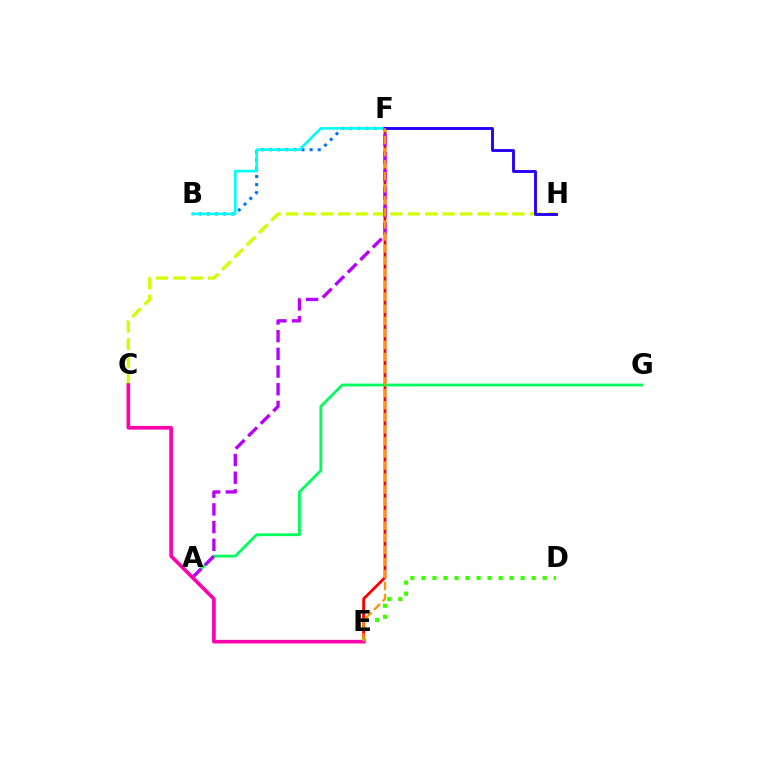{('B', 'F'): [{'color': '#0074ff', 'line_style': 'dotted', 'thickness': 2.21}, {'color': '#00fff6', 'line_style': 'solid', 'thickness': 1.88}], ('E', 'F'): [{'color': '#ff0000', 'line_style': 'solid', 'thickness': 2.03}, {'color': '#ff9400', 'line_style': 'dashed', 'thickness': 1.64}], ('A', 'G'): [{'color': '#00ff5c', 'line_style': 'solid', 'thickness': 2.02}], ('C', 'H'): [{'color': '#d1ff00', 'line_style': 'dashed', 'thickness': 2.37}], ('F', 'H'): [{'color': '#2500ff', 'line_style': 'solid', 'thickness': 2.08}], ('A', 'F'): [{'color': '#b900ff', 'line_style': 'dashed', 'thickness': 2.4}], ('D', 'E'): [{'color': '#3dff00', 'line_style': 'dotted', 'thickness': 3.0}], ('C', 'E'): [{'color': '#ff00ac', 'line_style': 'solid', 'thickness': 2.61}]}